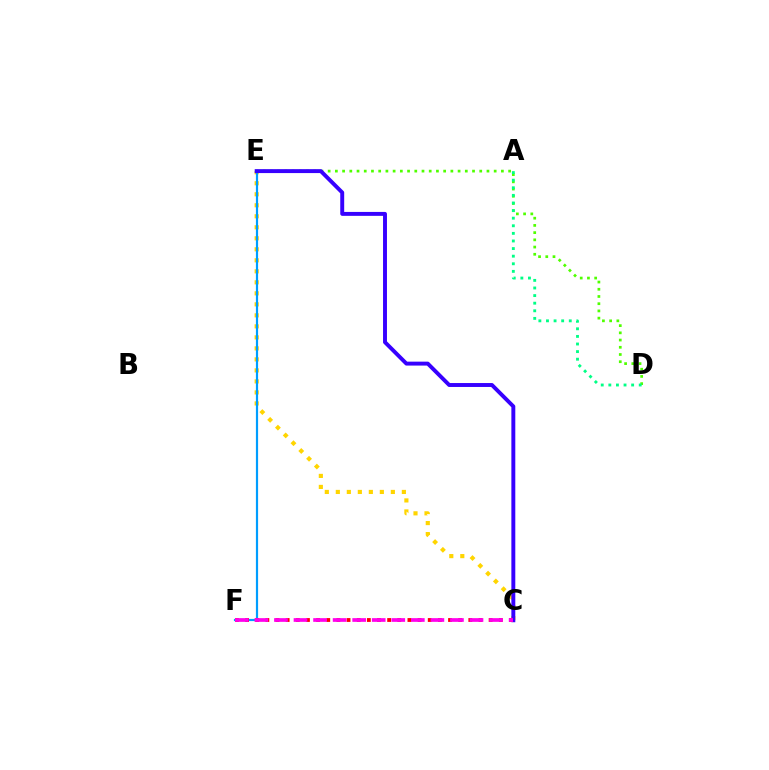{('D', 'E'): [{'color': '#4fff00', 'line_style': 'dotted', 'thickness': 1.96}], ('C', 'E'): [{'color': '#ffd500', 'line_style': 'dotted', 'thickness': 2.99}, {'color': '#3700ff', 'line_style': 'solid', 'thickness': 2.83}], ('E', 'F'): [{'color': '#009eff', 'line_style': 'solid', 'thickness': 1.58}], ('C', 'F'): [{'color': '#ff0000', 'line_style': 'dotted', 'thickness': 2.76}, {'color': '#ff00ed', 'line_style': 'dashed', 'thickness': 2.66}], ('A', 'D'): [{'color': '#00ff86', 'line_style': 'dotted', 'thickness': 2.06}]}